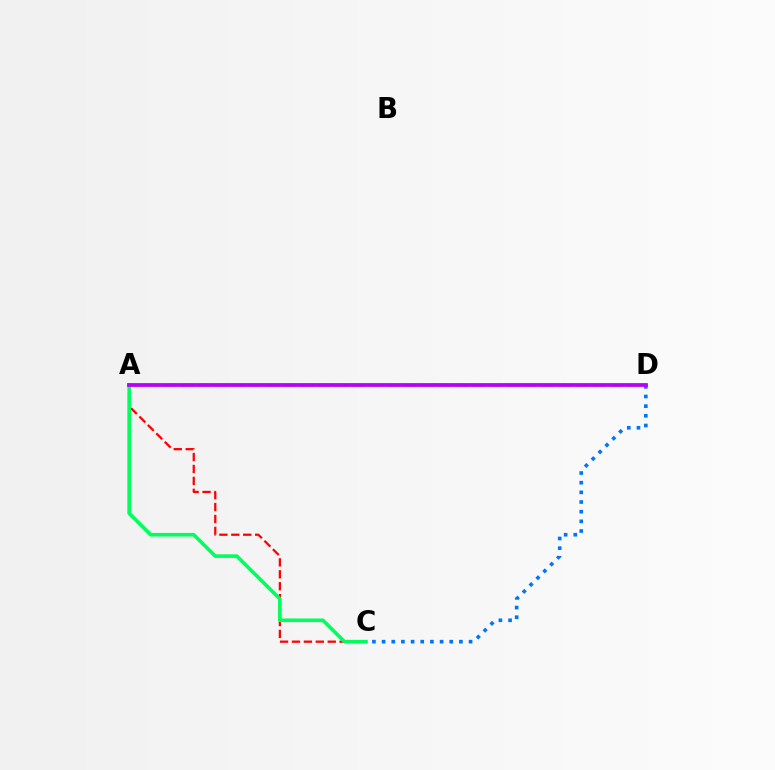{('A', 'D'): [{'color': '#d1ff00', 'line_style': 'dashed', 'thickness': 2.33}, {'color': '#b900ff', 'line_style': 'solid', 'thickness': 2.71}], ('A', 'C'): [{'color': '#ff0000', 'line_style': 'dashed', 'thickness': 1.62}, {'color': '#00ff5c', 'line_style': 'solid', 'thickness': 2.61}], ('C', 'D'): [{'color': '#0074ff', 'line_style': 'dotted', 'thickness': 2.63}]}